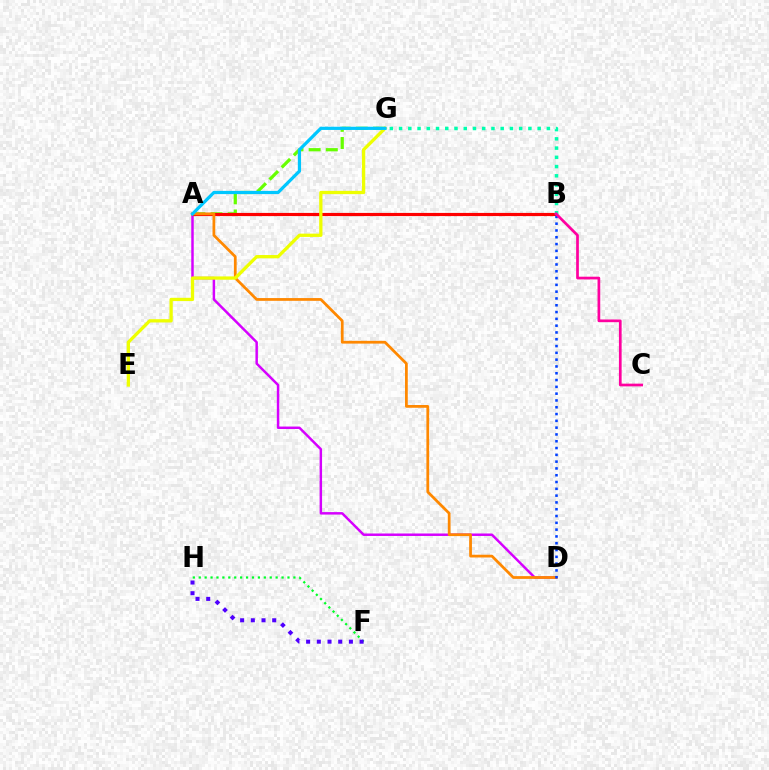{('A', 'G'): [{'color': '#66ff00', 'line_style': 'dashed', 'thickness': 2.33}, {'color': '#00c7ff', 'line_style': 'solid', 'thickness': 2.32}], ('A', 'D'): [{'color': '#d600ff', 'line_style': 'solid', 'thickness': 1.78}, {'color': '#ff8800', 'line_style': 'solid', 'thickness': 1.98}], ('A', 'B'): [{'color': '#ff0000', 'line_style': 'solid', 'thickness': 2.28}], ('B', 'G'): [{'color': '#00ffaf', 'line_style': 'dotted', 'thickness': 2.51}], ('F', 'H'): [{'color': '#00ff27', 'line_style': 'dotted', 'thickness': 1.61}, {'color': '#4f00ff', 'line_style': 'dotted', 'thickness': 2.91}], ('B', 'D'): [{'color': '#003fff', 'line_style': 'dotted', 'thickness': 1.85}], ('B', 'C'): [{'color': '#ff00a0', 'line_style': 'solid', 'thickness': 1.95}], ('E', 'G'): [{'color': '#eeff00', 'line_style': 'solid', 'thickness': 2.36}]}